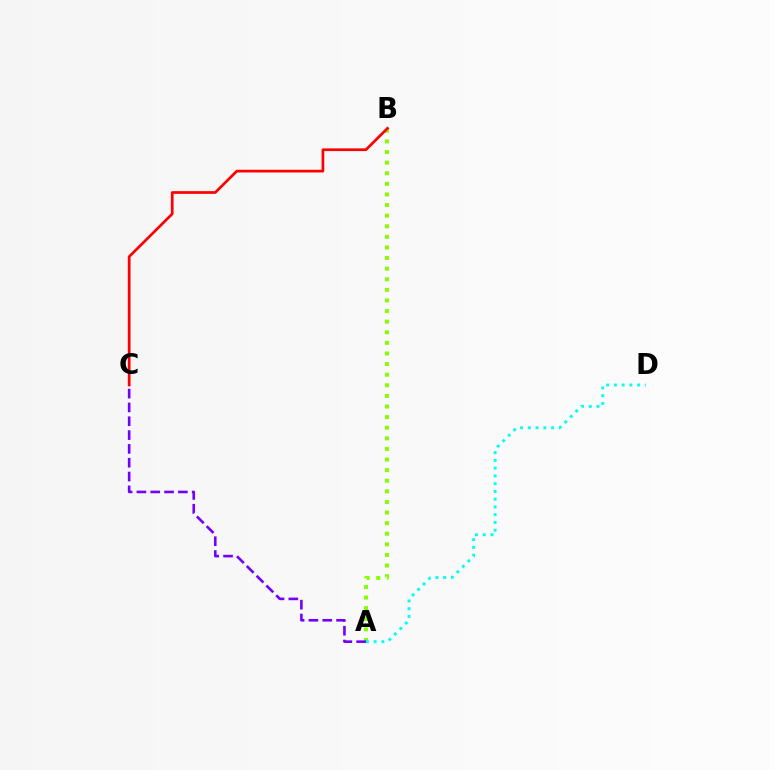{('A', 'B'): [{'color': '#84ff00', 'line_style': 'dotted', 'thickness': 2.88}], ('B', 'C'): [{'color': '#ff0000', 'line_style': 'solid', 'thickness': 1.95}], ('A', 'C'): [{'color': '#7200ff', 'line_style': 'dashed', 'thickness': 1.88}], ('A', 'D'): [{'color': '#00fff6', 'line_style': 'dotted', 'thickness': 2.11}]}